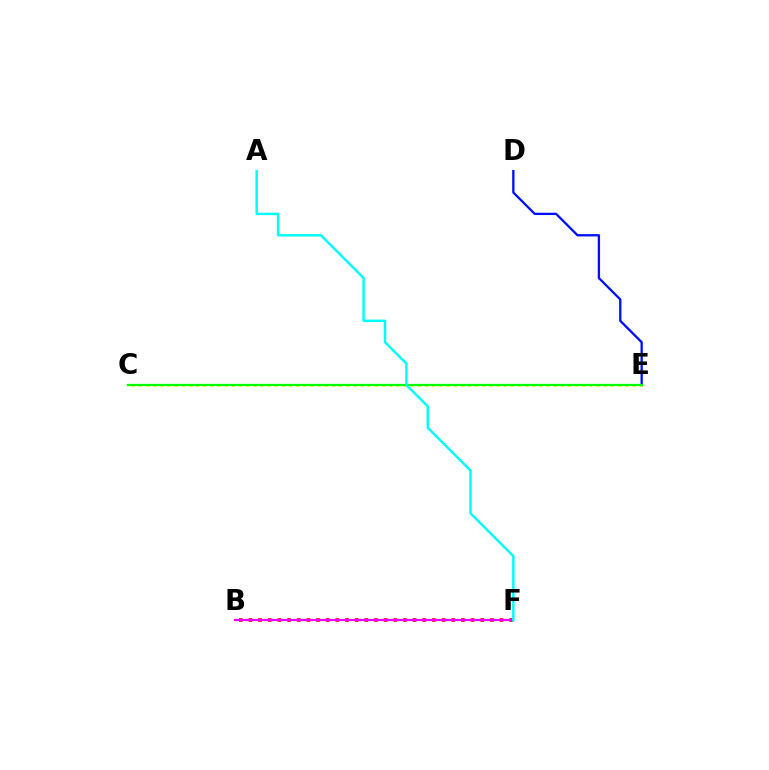{('B', 'F'): [{'color': '#ff0000', 'line_style': 'dotted', 'thickness': 2.62}, {'color': '#ee00ff', 'line_style': 'solid', 'thickness': 1.59}], ('D', 'E'): [{'color': '#0010ff', 'line_style': 'solid', 'thickness': 1.67}], ('C', 'E'): [{'color': '#fcf500', 'line_style': 'dotted', 'thickness': 1.94}, {'color': '#08ff00', 'line_style': 'solid', 'thickness': 1.64}], ('A', 'F'): [{'color': '#00fff6', 'line_style': 'solid', 'thickness': 1.78}]}